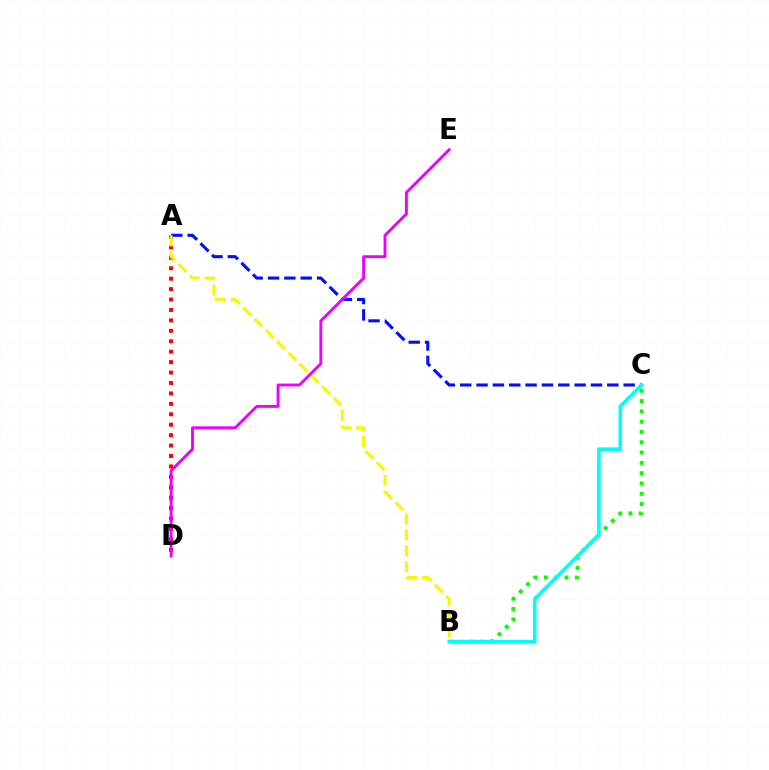{('A', 'D'): [{'color': '#ff0000', 'line_style': 'dotted', 'thickness': 2.83}], ('A', 'C'): [{'color': '#0010ff', 'line_style': 'dashed', 'thickness': 2.22}], ('B', 'C'): [{'color': '#08ff00', 'line_style': 'dotted', 'thickness': 2.8}, {'color': '#00fff6', 'line_style': 'solid', 'thickness': 2.58}], ('A', 'B'): [{'color': '#fcf500', 'line_style': 'dashed', 'thickness': 2.16}], ('D', 'E'): [{'color': '#ee00ff', 'line_style': 'solid', 'thickness': 2.08}]}